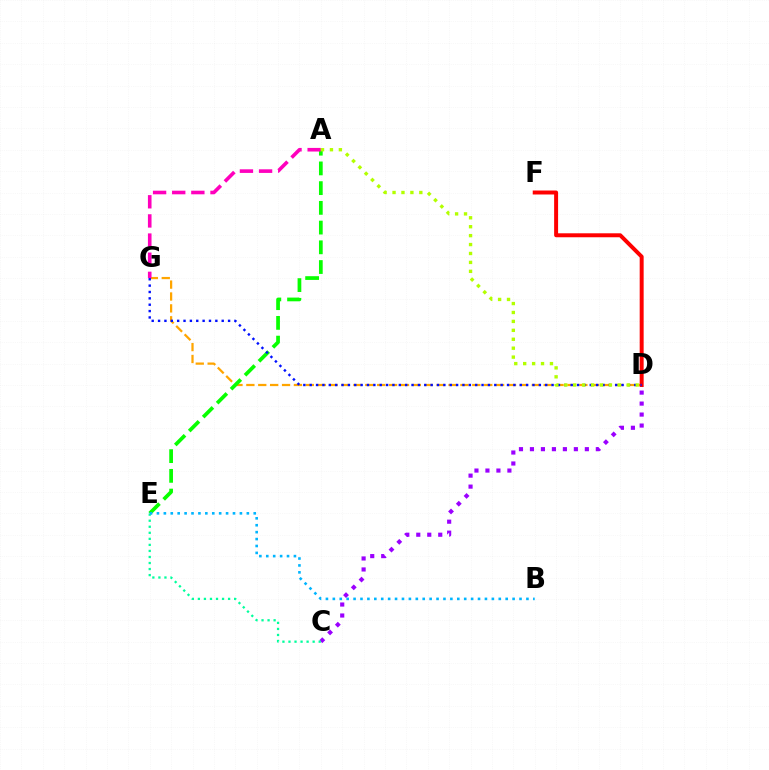{('D', 'G'): [{'color': '#ffa500', 'line_style': 'dashed', 'thickness': 1.62}, {'color': '#0010ff', 'line_style': 'dotted', 'thickness': 1.73}], ('C', 'D'): [{'color': '#9b00ff', 'line_style': 'dotted', 'thickness': 2.98}], ('A', 'E'): [{'color': '#08ff00', 'line_style': 'dashed', 'thickness': 2.68}], ('A', 'G'): [{'color': '#ff00bd', 'line_style': 'dashed', 'thickness': 2.6}], ('D', 'F'): [{'color': '#ff0000', 'line_style': 'solid', 'thickness': 2.86}], ('C', 'E'): [{'color': '#00ff9d', 'line_style': 'dotted', 'thickness': 1.64}], ('A', 'D'): [{'color': '#b3ff00', 'line_style': 'dotted', 'thickness': 2.43}], ('B', 'E'): [{'color': '#00b5ff', 'line_style': 'dotted', 'thickness': 1.88}]}